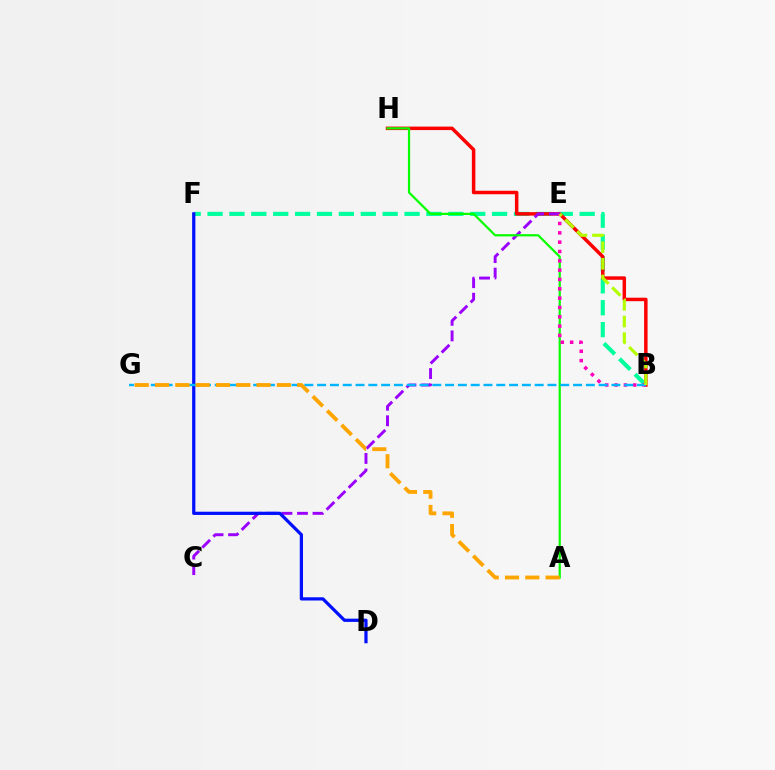{('B', 'F'): [{'color': '#00ff9d', 'line_style': 'dashed', 'thickness': 2.97}], ('B', 'H'): [{'color': '#ff0000', 'line_style': 'solid', 'thickness': 2.51}], ('C', 'E'): [{'color': '#9b00ff', 'line_style': 'dashed', 'thickness': 2.11}], ('D', 'F'): [{'color': '#0010ff', 'line_style': 'solid', 'thickness': 2.32}], ('A', 'H'): [{'color': '#08ff00', 'line_style': 'solid', 'thickness': 1.6}], ('B', 'E'): [{'color': '#ff00bd', 'line_style': 'dotted', 'thickness': 2.54}, {'color': '#b3ff00', 'line_style': 'dashed', 'thickness': 2.26}], ('B', 'G'): [{'color': '#00b5ff', 'line_style': 'dashed', 'thickness': 1.74}], ('A', 'G'): [{'color': '#ffa500', 'line_style': 'dashed', 'thickness': 2.76}]}